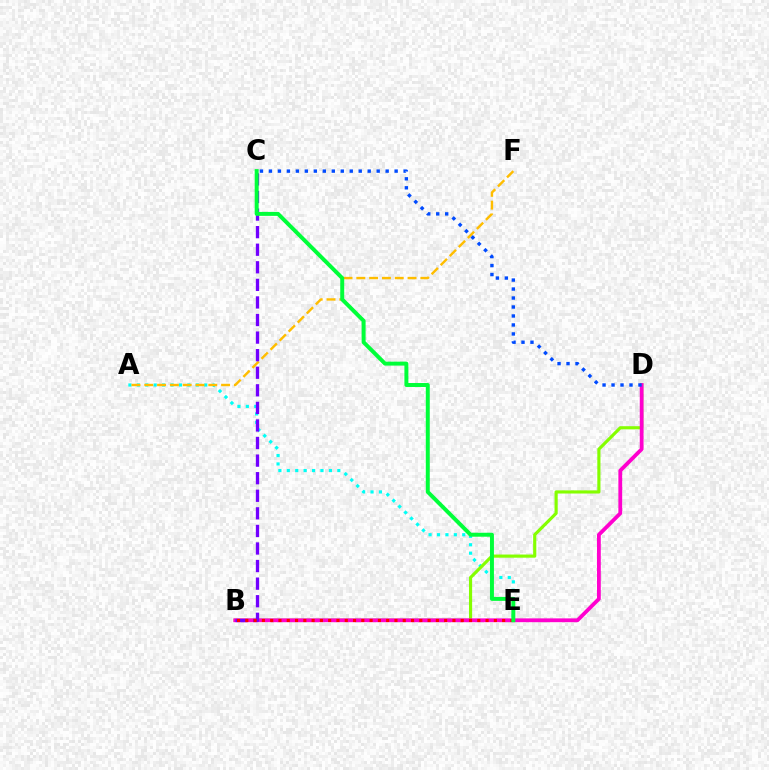{('A', 'E'): [{'color': '#00fff6', 'line_style': 'dotted', 'thickness': 2.29}], ('B', 'D'): [{'color': '#84ff00', 'line_style': 'solid', 'thickness': 2.27}, {'color': '#ff00cf', 'line_style': 'solid', 'thickness': 2.74}], ('A', 'F'): [{'color': '#ffbd00', 'line_style': 'dashed', 'thickness': 1.74}], ('B', 'C'): [{'color': '#7200ff', 'line_style': 'dashed', 'thickness': 2.39}], ('B', 'E'): [{'color': '#ff0000', 'line_style': 'dotted', 'thickness': 2.25}], ('C', 'E'): [{'color': '#00ff39', 'line_style': 'solid', 'thickness': 2.85}], ('C', 'D'): [{'color': '#004bff', 'line_style': 'dotted', 'thickness': 2.44}]}